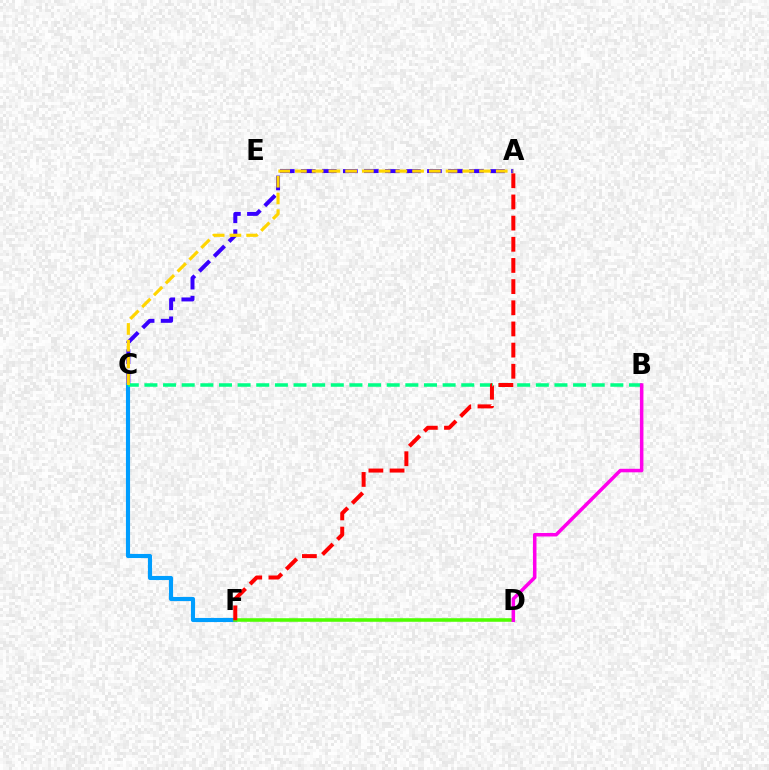{('A', 'C'): [{'color': '#3700ff', 'line_style': 'dashed', 'thickness': 2.86}, {'color': '#ffd500', 'line_style': 'dashed', 'thickness': 2.27}], ('C', 'F'): [{'color': '#009eff', 'line_style': 'solid', 'thickness': 2.96}], ('B', 'C'): [{'color': '#00ff86', 'line_style': 'dashed', 'thickness': 2.53}], ('D', 'F'): [{'color': '#4fff00', 'line_style': 'solid', 'thickness': 2.57}], ('A', 'F'): [{'color': '#ff0000', 'line_style': 'dashed', 'thickness': 2.88}], ('B', 'D'): [{'color': '#ff00ed', 'line_style': 'solid', 'thickness': 2.53}]}